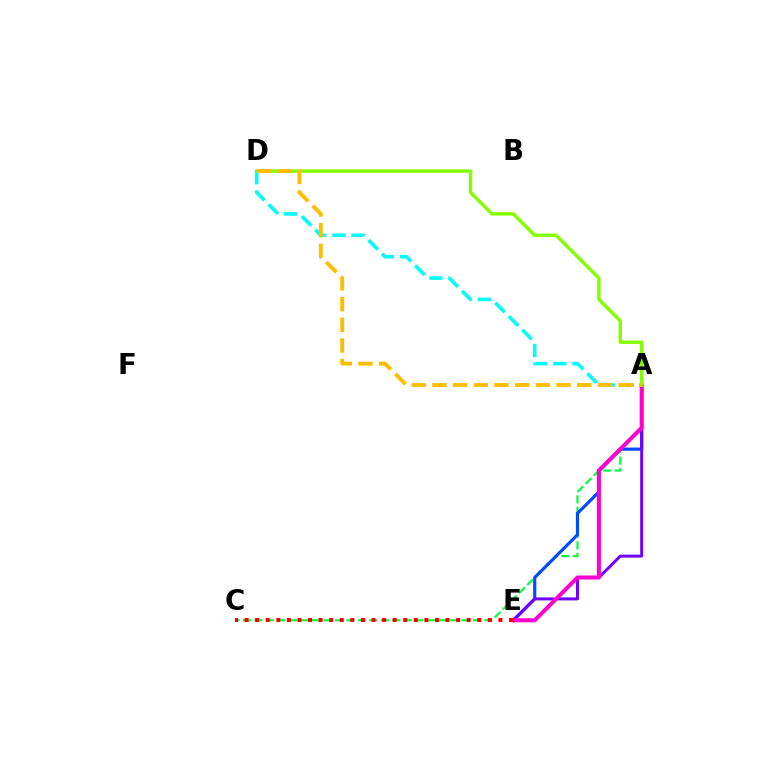{('A', 'C'): [{'color': '#00ff39', 'line_style': 'dashed', 'thickness': 1.56}], ('A', 'E'): [{'color': '#004bff', 'line_style': 'solid', 'thickness': 2.29}, {'color': '#7200ff', 'line_style': 'solid', 'thickness': 2.15}, {'color': '#ff00cf', 'line_style': 'solid', 'thickness': 2.91}], ('A', 'D'): [{'color': '#84ff00', 'line_style': 'solid', 'thickness': 2.48}, {'color': '#00fff6', 'line_style': 'dashed', 'thickness': 2.6}, {'color': '#ffbd00', 'line_style': 'dashed', 'thickness': 2.81}], ('C', 'E'): [{'color': '#ff0000', 'line_style': 'dotted', 'thickness': 2.87}]}